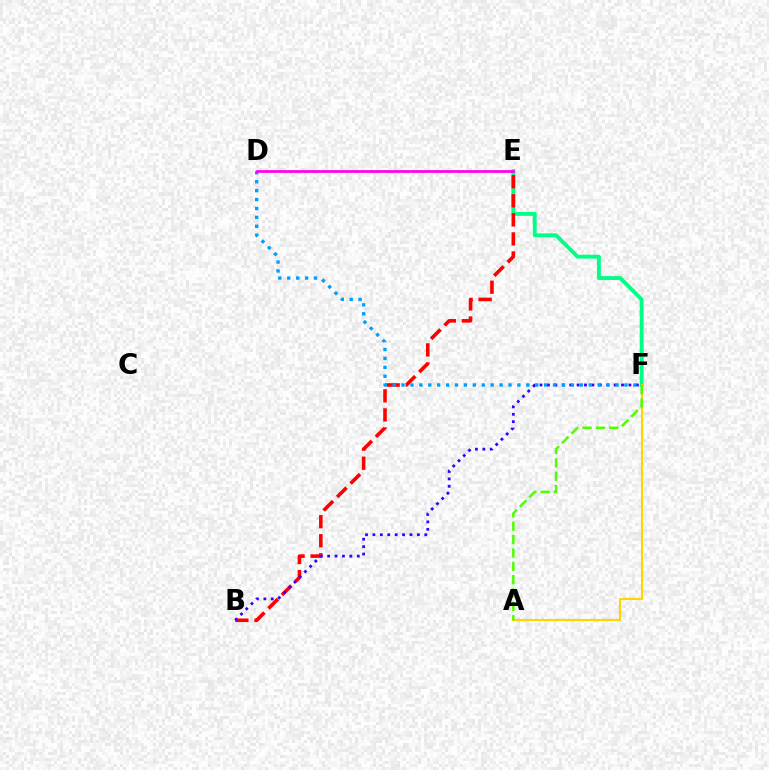{('E', 'F'): [{'color': '#00ff86', 'line_style': 'solid', 'thickness': 2.8}], ('B', 'E'): [{'color': '#ff0000', 'line_style': 'dashed', 'thickness': 2.59}], ('B', 'F'): [{'color': '#3700ff', 'line_style': 'dotted', 'thickness': 2.01}], ('A', 'F'): [{'color': '#ffd500', 'line_style': 'solid', 'thickness': 1.51}, {'color': '#4fff00', 'line_style': 'dashed', 'thickness': 1.82}], ('D', 'F'): [{'color': '#009eff', 'line_style': 'dotted', 'thickness': 2.42}], ('D', 'E'): [{'color': '#ff00ed', 'line_style': 'solid', 'thickness': 1.98}]}